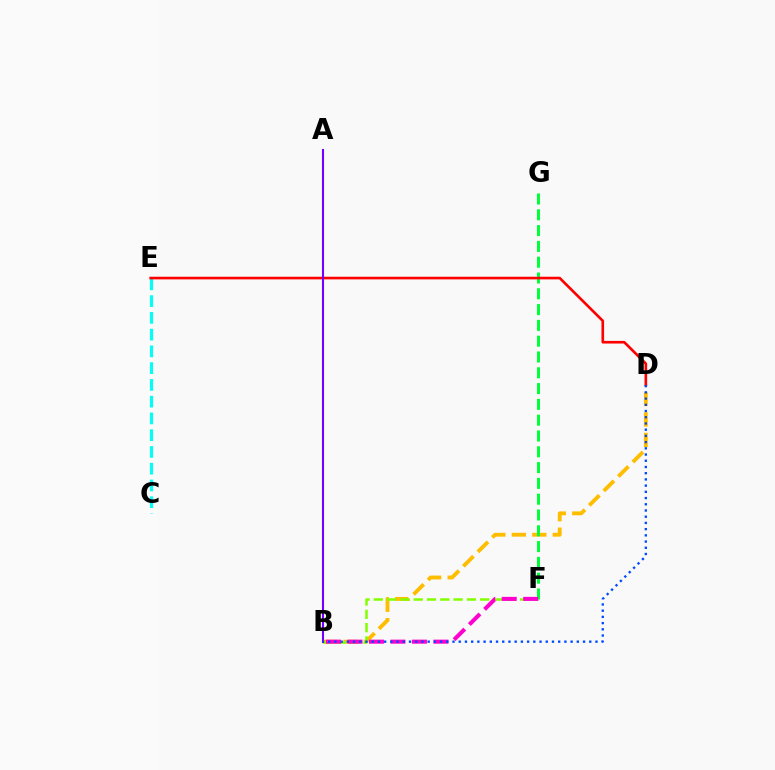{('C', 'E'): [{'color': '#00fff6', 'line_style': 'dashed', 'thickness': 2.28}], ('B', 'D'): [{'color': '#ffbd00', 'line_style': 'dashed', 'thickness': 2.78}, {'color': '#004bff', 'line_style': 'dotted', 'thickness': 1.69}], ('B', 'F'): [{'color': '#84ff00', 'line_style': 'dashed', 'thickness': 1.81}, {'color': '#ff00cf', 'line_style': 'dashed', 'thickness': 2.92}], ('F', 'G'): [{'color': '#00ff39', 'line_style': 'dashed', 'thickness': 2.15}], ('D', 'E'): [{'color': '#ff0000', 'line_style': 'solid', 'thickness': 1.9}], ('A', 'B'): [{'color': '#7200ff', 'line_style': 'solid', 'thickness': 1.51}]}